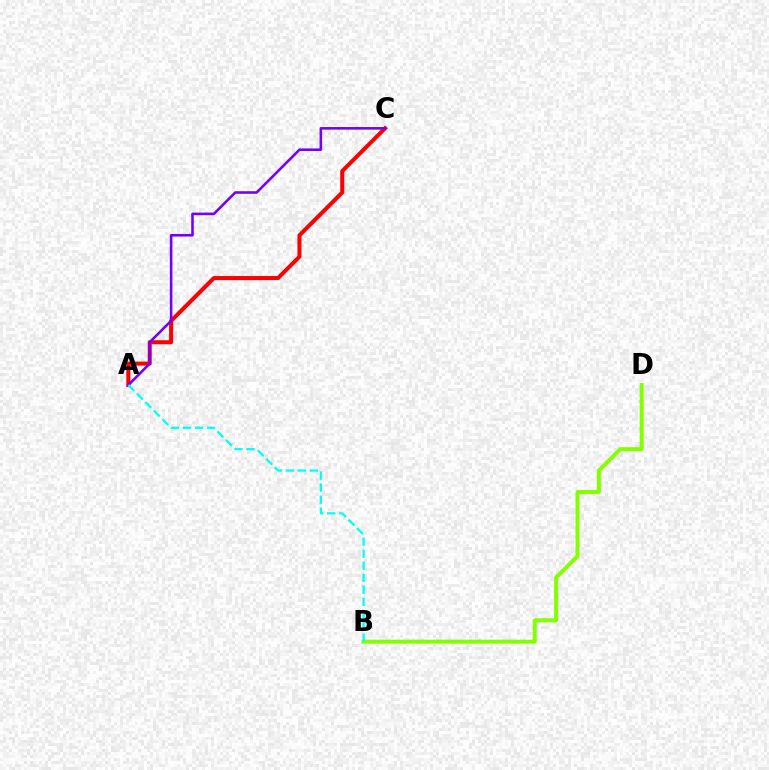{('A', 'C'): [{'color': '#ff0000', 'line_style': 'solid', 'thickness': 2.9}, {'color': '#7200ff', 'line_style': 'solid', 'thickness': 1.86}], ('B', 'D'): [{'color': '#84ff00', 'line_style': 'solid', 'thickness': 2.86}], ('A', 'B'): [{'color': '#00fff6', 'line_style': 'dashed', 'thickness': 1.64}]}